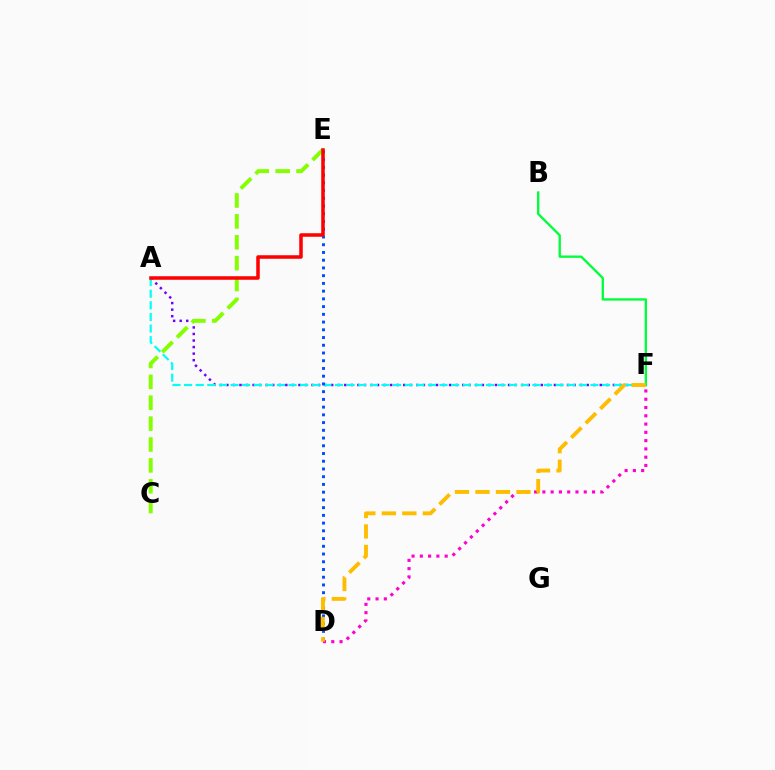{('A', 'F'): [{'color': '#7200ff', 'line_style': 'dotted', 'thickness': 1.78}, {'color': '#00fff6', 'line_style': 'dashed', 'thickness': 1.58}], ('D', 'E'): [{'color': '#004bff', 'line_style': 'dotted', 'thickness': 2.1}], ('C', 'E'): [{'color': '#84ff00', 'line_style': 'dashed', 'thickness': 2.84}], ('B', 'F'): [{'color': '#00ff39', 'line_style': 'solid', 'thickness': 1.69}], ('A', 'E'): [{'color': '#ff0000', 'line_style': 'solid', 'thickness': 2.54}], ('D', 'F'): [{'color': '#ff00cf', 'line_style': 'dotted', 'thickness': 2.25}, {'color': '#ffbd00', 'line_style': 'dashed', 'thickness': 2.78}]}